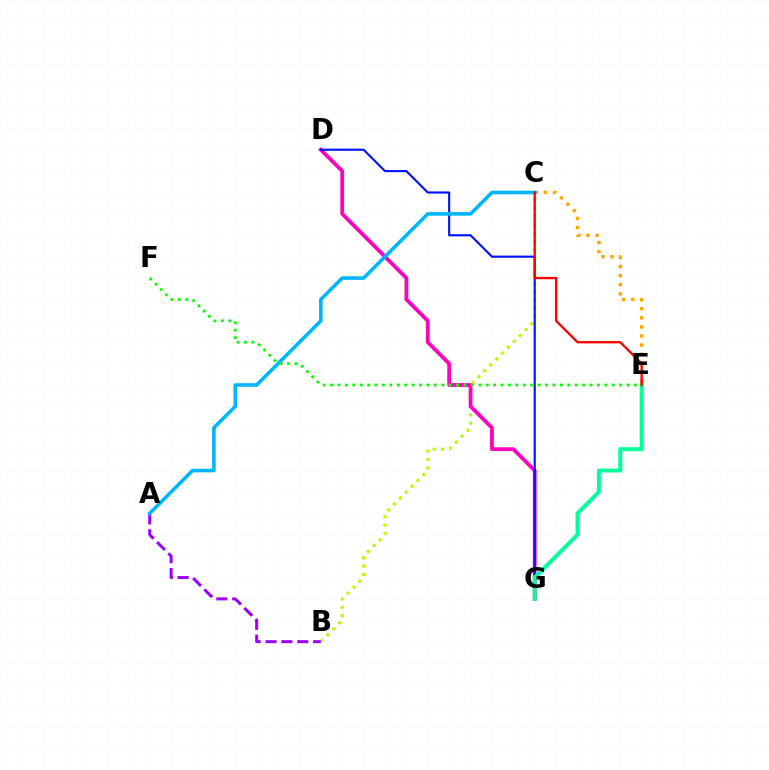{('C', 'E'): [{'color': '#ffa500', 'line_style': 'dotted', 'thickness': 2.47}, {'color': '#ff0000', 'line_style': 'solid', 'thickness': 1.68}], ('B', 'C'): [{'color': '#b3ff00', 'line_style': 'dotted', 'thickness': 2.26}], ('D', 'G'): [{'color': '#ff00bd', 'line_style': 'solid', 'thickness': 2.74}, {'color': '#0010ff', 'line_style': 'solid', 'thickness': 1.53}], ('A', 'B'): [{'color': '#9b00ff', 'line_style': 'dashed', 'thickness': 2.16}], ('A', 'C'): [{'color': '#00b5ff', 'line_style': 'solid', 'thickness': 2.58}], ('E', 'G'): [{'color': '#00ff9d', 'line_style': 'solid', 'thickness': 2.87}], ('E', 'F'): [{'color': '#08ff00', 'line_style': 'dotted', 'thickness': 2.01}]}